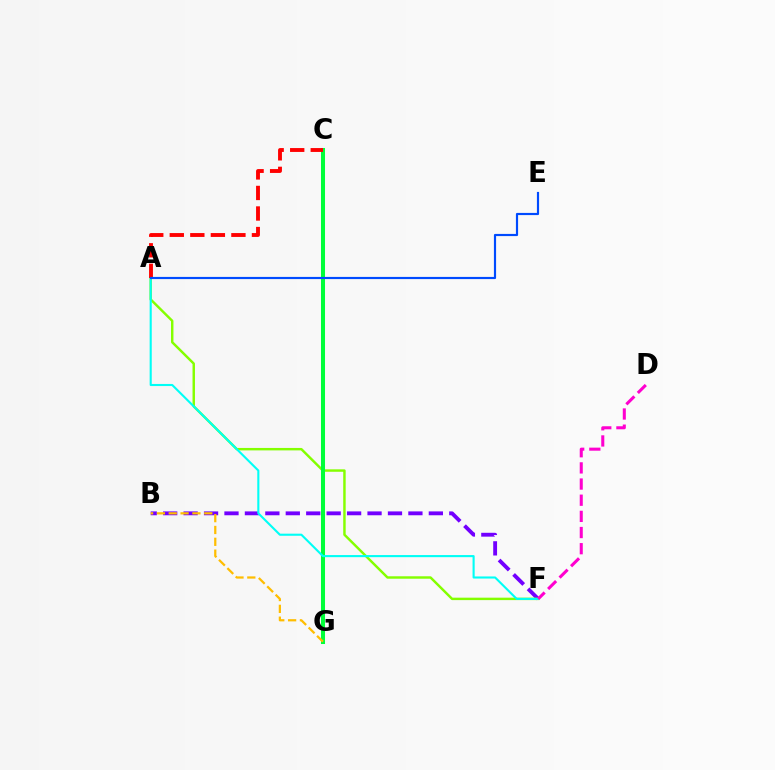{('B', 'F'): [{'color': '#7200ff', 'line_style': 'dashed', 'thickness': 2.78}], ('A', 'F'): [{'color': '#84ff00', 'line_style': 'solid', 'thickness': 1.76}, {'color': '#00fff6', 'line_style': 'solid', 'thickness': 1.51}], ('C', 'G'): [{'color': '#00ff39', 'line_style': 'solid', 'thickness': 2.91}], ('A', 'C'): [{'color': '#ff0000', 'line_style': 'dashed', 'thickness': 2.79}], ('A', 'E'): [{'color': '#004bff', 'line_style': 'solid', 'thickness': 1.56}], ('B', 'G'): [{'color': '#ffbd00', 'line_style': 'dashed', 'thickness': 1.61}], ('D', 'F'): [{'color': '#ff00cf', 'line_style': 'dashed', 'thickness': 2.2}]}